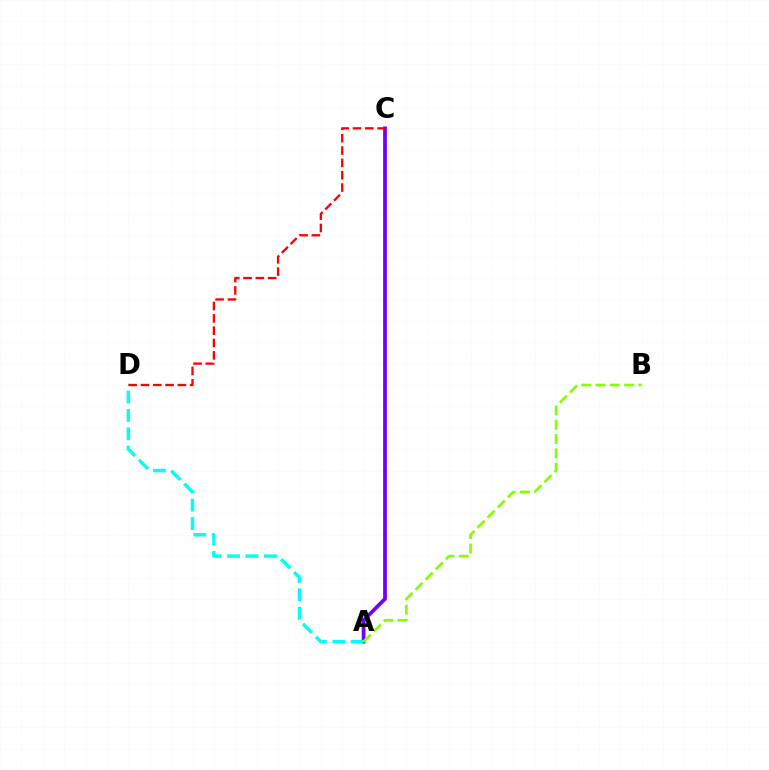{('A', 'C'): [{'color': '#7200ff', 'line_style': 'solid', 'thickness': 2.7}], ('A', 'D'): [{'color': '#00fff6', 'line_style': 'dashed', 'thickness': 2.5}], ('A', 'B'): [{'color': '#84ff00', 'line_style': 'dashed', 'thickness': 1.94}], ('C', 'D'): [{'color': '#ff0000', 'line_style': 'dashed', 'thickness': 1.67}]}